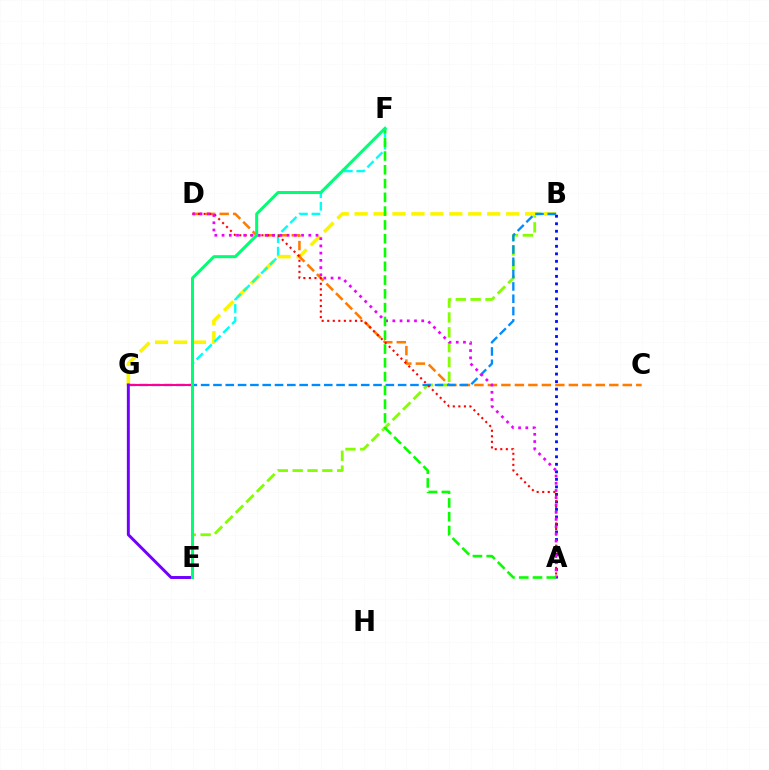{('B', 'E'): [{'color': '#84ff00', 'line_style': 'dashed', 'thickness': 2.01}], ('B', 'G'): [{'color': '#fcf500', 'line_style': 'dashed', 'thickness': 2.57}, {'color': '#008cff', 'line_style': 'dashed', 'thickness': 1.67}], ('C', 'D'): [{'color': '#ff7c00', 'line_style': 'dashed', 'thickness': 1.83}], ('A', 'B'): [{'color': '#0010ff', 'line_style': 'dotted', 'thickness': 2.04}], ('E', 'F'): [{'color': '#00fff6', 'line_style': 'dashed', 'thickness': 1.7}, {'color': '#00ff74', 'line_style': 'solid', 'thickness': 2.17}], ('E', 'G'): [{'color': '#ff0094', 'line_style': 'solid', 'thickness': 1.51}, {'color': '#7200ff', 'line_style': 'solid', 'thickness': 2.12}], ('A', 'D'): [{'color': '#ff0000', 'line_style': 'dotted', 'thickness': 1.51}, {'color': '#ee00ff', 'line_style': 'dotted', 'thickness': 1.96}], ('A', 'F'): [{'color': '#08ff00', 'line_style': 'dashed', 'thickness': 1.87}]}